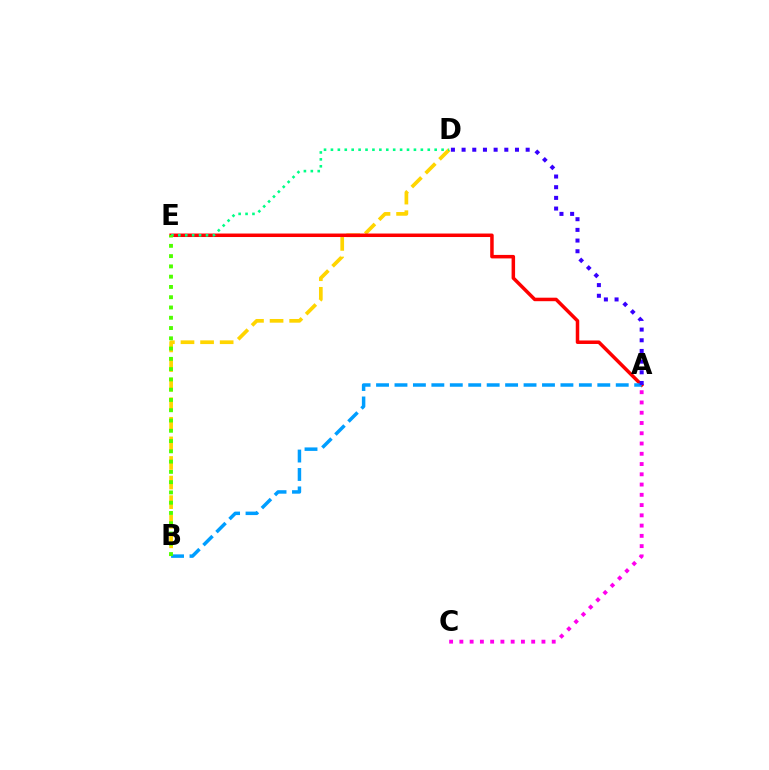{('B', 'D'): [{'color': '#ffd500', 'line_style': 'dashed', 'thickness': 2.66}], ('A', 'E'): [{'color': '#ff0000', 'line_style': 'solid', 'thickness': 2.52}], ('D', 'E'): [{'color': '#00ff86', 'line_style': 'dotted', 'thickness': 1.88}], ('A', 'B'): [{'color': '#009eff', 'line_style': 'dashed', 'thickness': 2.5}], ('A', 'C'): [{'color': '#ff00ed', 'line_style': 'dotted', 'thickness': 2.79}], ('A', 'D'): [{'color': '#3700ff', 'line_style': 'dotted', 'thickness': 2.9}], ('B', 'E'): [{'color': '#4fff00', 'line_style': 'dotted', 'thickness': 2.79}]}